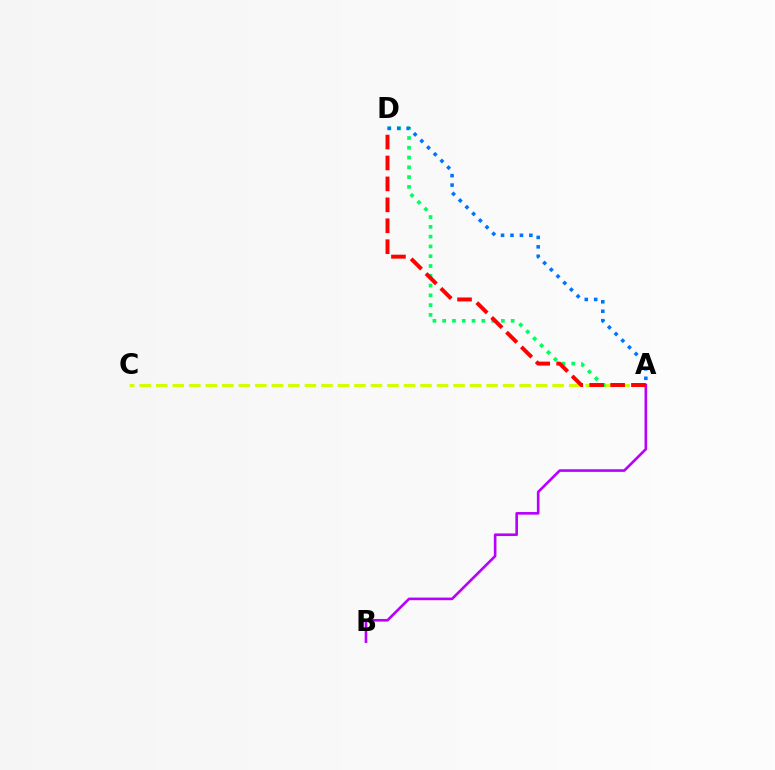{('A', 'C'): [{'color': '#d1ff00', 'line_style': 'dashed', 'thickness': 2.24}], ('A', 'B'): [{'color': '#b900ff', 'line_style': 'solid', 'thickness': 1.89}], ('A', 'D'): [{'color': '#00ff5c', 'line_style': 'dotted', 'thickness': 2.66}, {'color': '#ff0000', 'line_style': 'dashed', 'thickness': 2.84}, {'color': '#0074ff', 'line_style': 'dotted', 'thickness': 2.57}]}